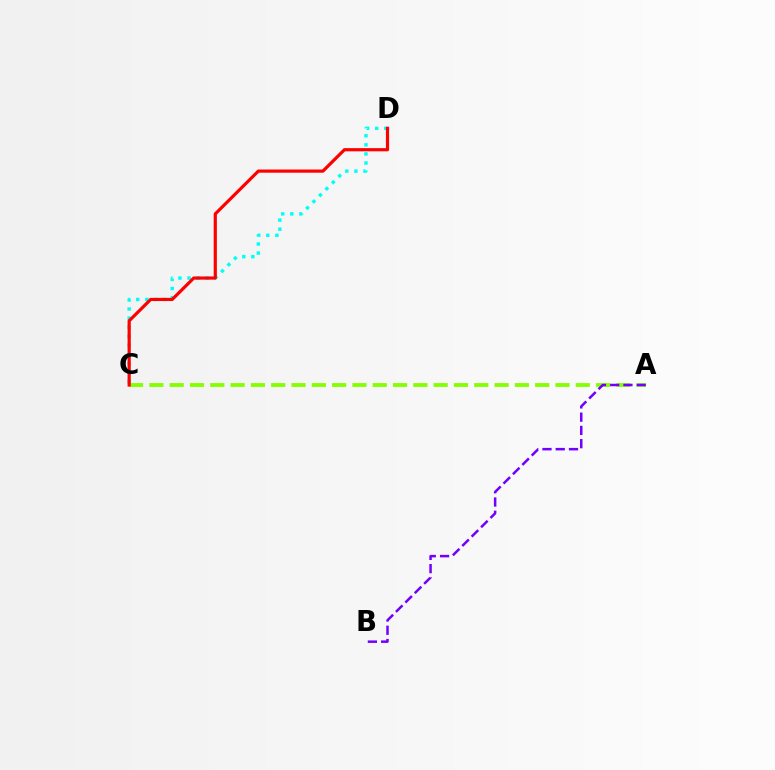{('C', 'D'): [{'color': '#00fff6', 'line_style': 'dotted', 'thickness': 2.47}, {'color': '#ff0000', 'line_style': 'solid', 'thickness': 2.3}], ('A', 'C'): [{'color': '#84ff00', 'line_style': 'dashed', 'thickness': 2.76}], ('A', 'B'): [{'color': '#7200ff', 'line_style': 'dashed', 'thickness': 1.8}]}